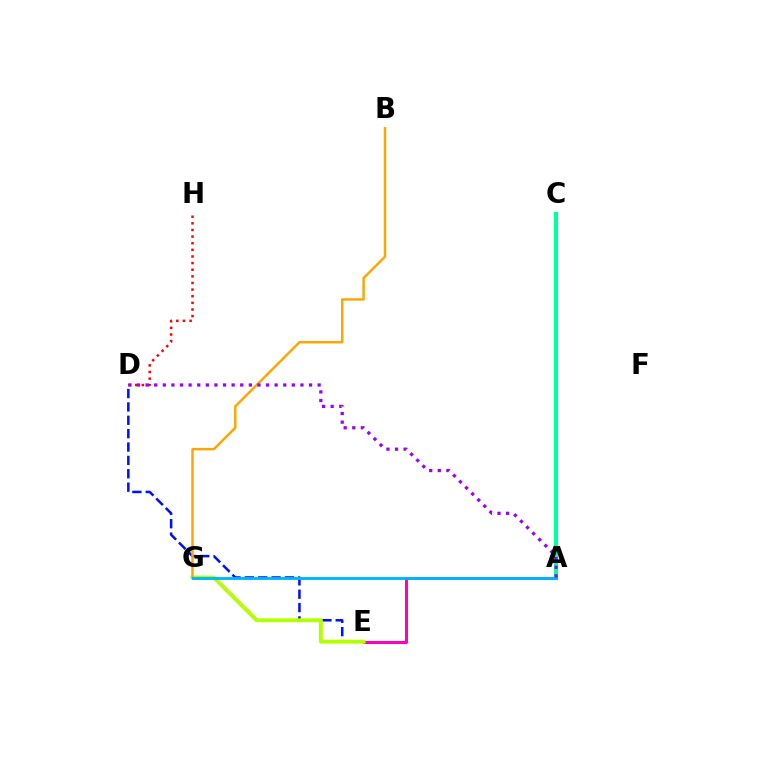{('A', 'E'): [{'color': '#ff00bd', 'line_style': 'solid', 'thickness': 2.18}], ('A', 'C'): [{'color': '#08ff00', 'line_style': 'dashed', 'thickness': 2.72}, {'color': '#00ff9d', 'line_style': 'solid', 'thickness': 2.96}], ('D', 'E'): [{'color': '#0010ff', 'line_style': 'dashed', 'thickness': 1.82}], ('E', 'G'): [{'color': '#b3ff00', 'line_style': 'solid', 'thickness': 2.8}], ('B', 'G'): [{'color': '#ffa500', 'line_style': 'solid', 'thickness': 1.77}], ('A', 'G'): [{'color': '#00b5ff', 'line_style': 'solid', 'thickness': 2.08}], ('D', 'H'): [{'color': '#ff0000', 'line_style': 'dotted', 'thickness': 1.8}], ('A', 'D'): [{'color': '#9b00ff', 'line_style': 'dotted', 'thickness': 2.34}]}